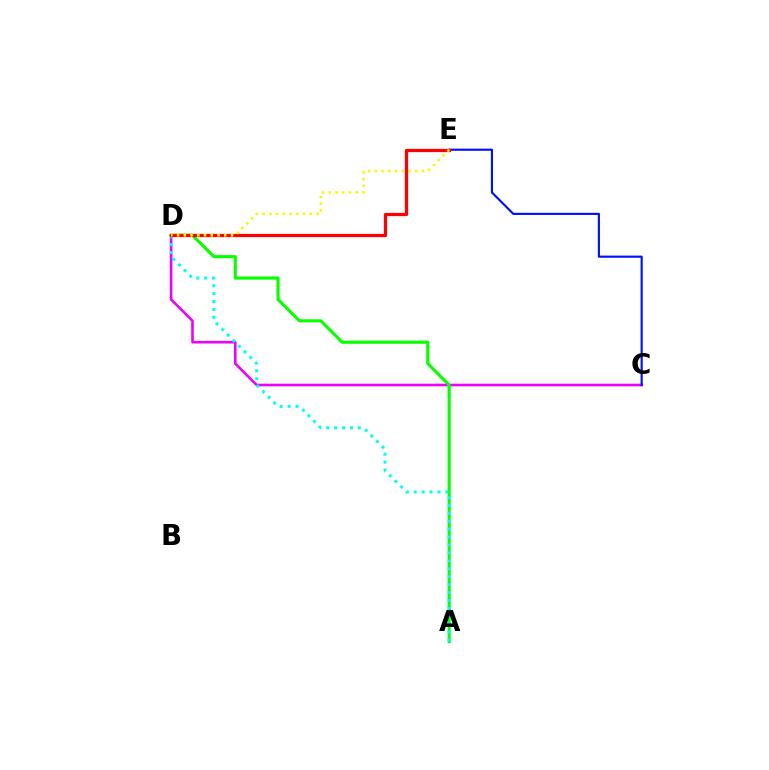{('C', 'D'): [{'color': '#ee00ff', 'line_style': 'solid', 'thickness': 1.88}], ('A', 'D'): [{'color': '#08ff00', 'line_style': 'solid', 'thickness': 2.25}, {'color': '#00fff6', 'line_style': 'dotted', 'thickness': 2.15}], ('C', 'E'): [{'color': '#0010ff', 'line_style': 'solid', 'thickness': 1.54}], ('D', 'E'): [{'color': '#ff0000', 'line_style': 'solid', 'thickness': 2.34}, {'color': '#fcf500', 'line_style': 'dotted', 'thickness': 1.83}]}